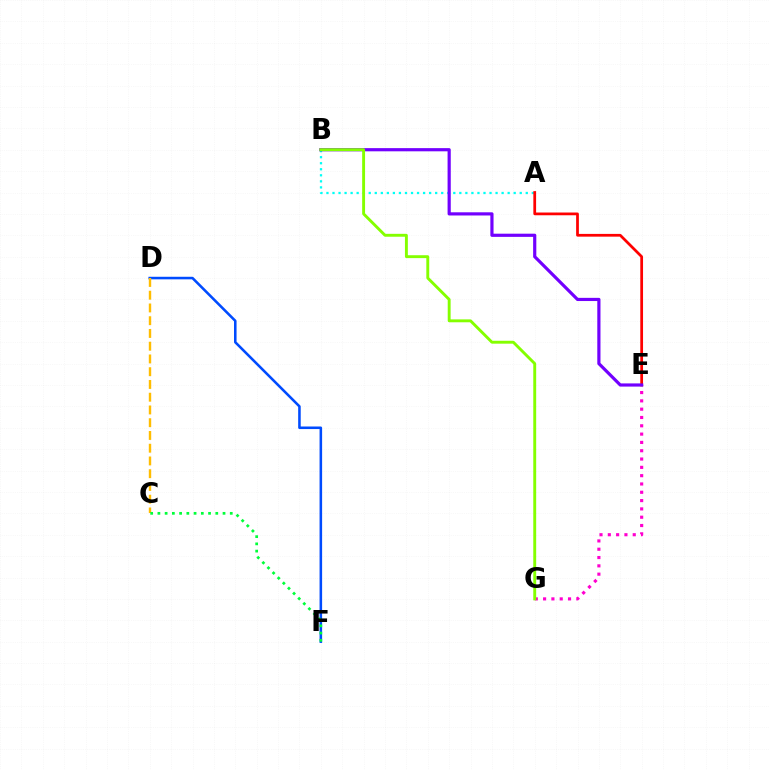{('A', 'B'): [{'color': '#00fff6', 'line_style': 'dotted', 'thickness': 1.64}], ('A', 'E'): [{'color': '#ff0000', 'line_style': 'solid', 'thickness': 1.98}], ('E', 'G'): [{'color': '#ff00cf', 'line_style': 'dotted', 'thickness': 2.26}], ('D', 'F'): [{'color': '#004bff', 'line_style': 'solid', 'thickness': 1.84}], ('C', 'D'): [{'color': '#ffbd00', 'line_style': 'dashed', 'thickness': 1.73}], ('C', 'F'): [{'color': '#00ff39', 'line_style': 'dotted', 'thickness': 1.97}], ('B', 'E'): [{'color': '#7200ff', 'line_style': 'solid', 'thickness': 2.29}], ('B', 'G'): [{'color': '#84ff00', 'line_style': 'solid', 'thickness': 2.09}]}